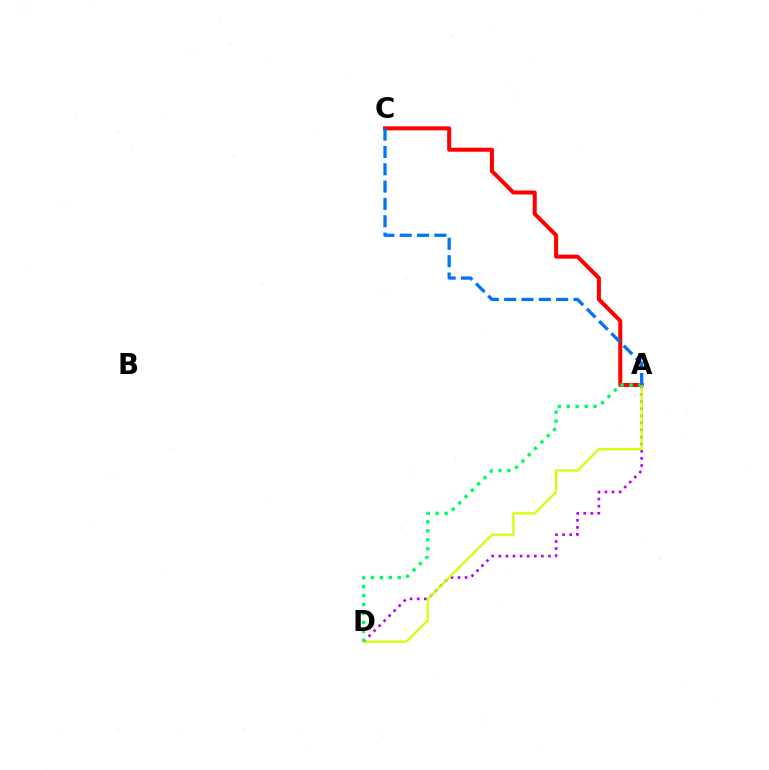{('A', 'D'): [{'color': '#b900ff', 'line_style': 'dotted', 'thickness': 1.93}, {'color': '#d1ff00', 'line_style': 'solid', 'thickness': 1.55}, {'color': '#00ff5c', 'line_style': 'dotted', 'thickness': 2.43}], ('A', 'C'): [{'color': '#ff0000', 'line_style': 'solid', 'thickness': 2.9}, {'color': '#0074ff', 'line_style': 'dashed', 'thickness': 2.36}]}